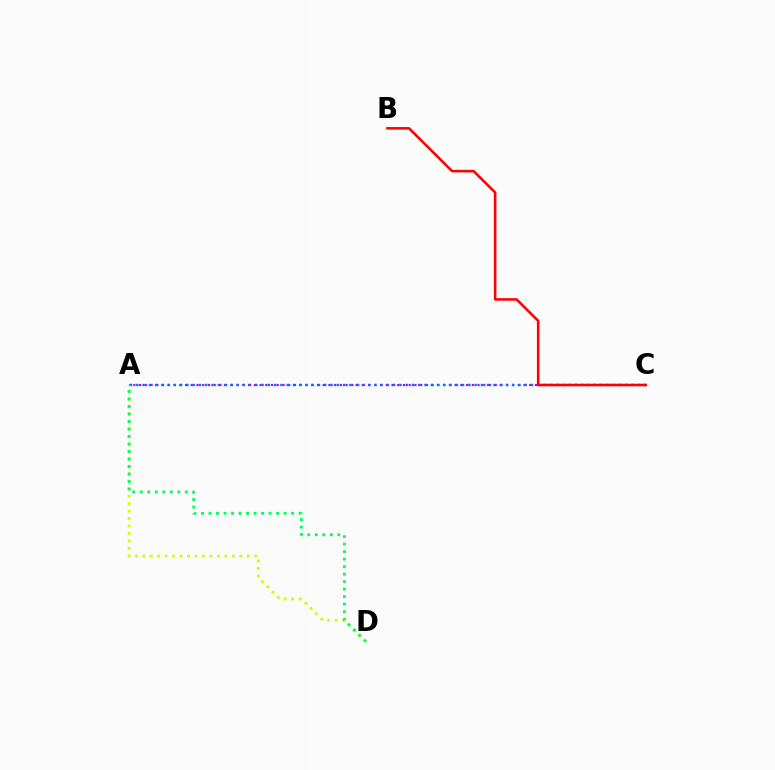{('A', 'C'): [{'color': '#b900ff', 'line_style': 'dotted', 'thickness': 1.56}, {'color': '#0074ff', 'line_style': 'dotted', 'thickness': 1.7}], ('A', 'D'): [{'color': '#d1ff00', 'line_style': 'dotted', 'thickness': 2.03}, {'color': '#00ff5c', 'line_style': 'dotted', 'thickness': 2.04}], ('B', 'C'): [{'color': '#ff0000', 'line_style': 'solid', 'thickness': 1.84}]}